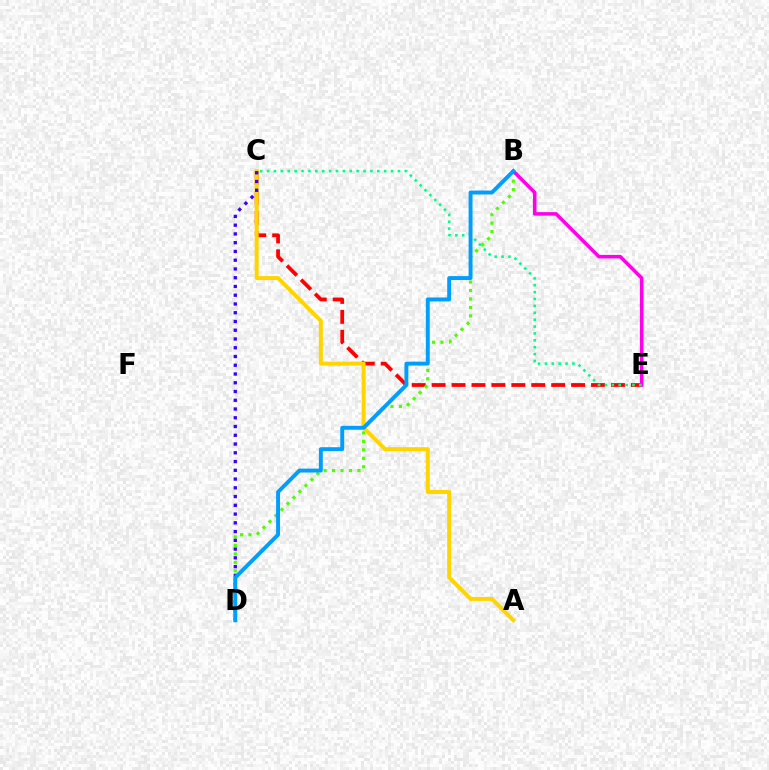{('C', 'E'): [{'color': '#ff0000', 'line_style': 'dashed', 'thickness': 2.71}, {'color': '#00ff86', 'line_style': 'dotted', 'thickness': 1.87}], ('B', 'D'): [{'color': '#4fff00', 'line_style': 'dotted', 'thickness': 2.3}, {'color': '#009eff', 'line_style': 'solid', 'thickness': 2.81}], ('B', 'E'): [{'color': '#ff00ed', 'line_style': 'solid', 'thickness': 2.56}], ('A', 'C'): [{'color': '#ffd500', 'line_style': 'solid', 'thickness': 2.87}], ('C', 'D'): [{'color': '#3700ff', 'line_style': 'dotted', 'thickness': 2.38}]}